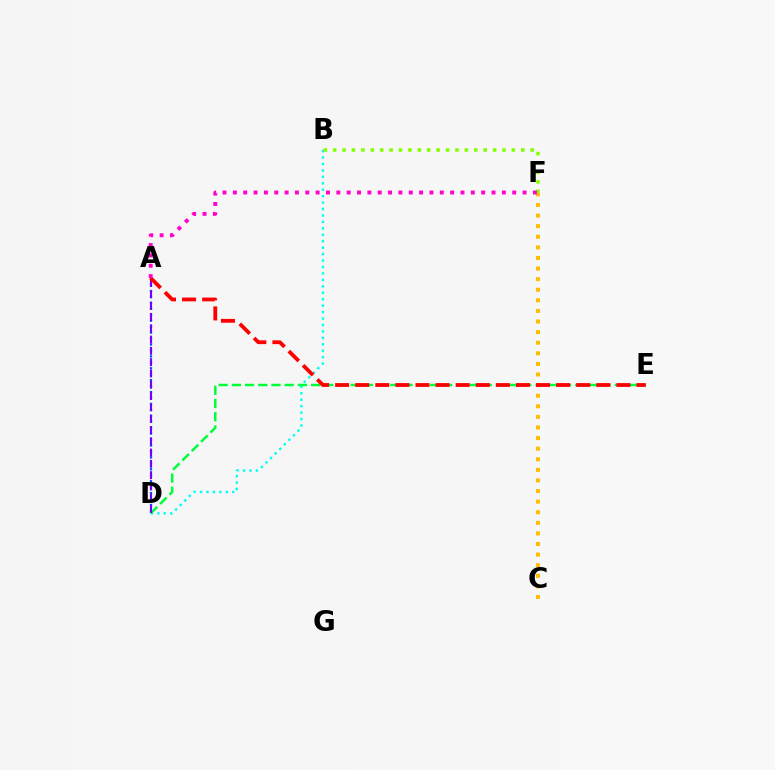{('B', 'D'): [{'color': '#00fff6', 'line_style': 'dotted', 'thickness': 1.75}], ('A', 'D'): [{'color': '#004bff', 'line_style': 'dotted', 'thickness': 1.61}, {'color': '#7200ff', 'line_style': 'dashed', 'thickness': 1.54}], ('B', 'F'): [{'color': '#84ff00', 'line_style': 'dotted', 'thickness': 2.56}], ('D', 'E'): [{'color': '#00ff39', 'line_style': 'dashed', 'thickness': 1.79}], ('C', 'F'): [{'color': '#ffbd00', 'line_style': 'dotted', 'thickness': 2.88}], ('A', 'E'): [{'color': '#ff0000', 'line_style': 'dashed', 'thickness': 2.73}], ('A', 'F'): [{'color': '#ff00cf', 'line_style': 'dotted', 'thickness': 2.81}]}